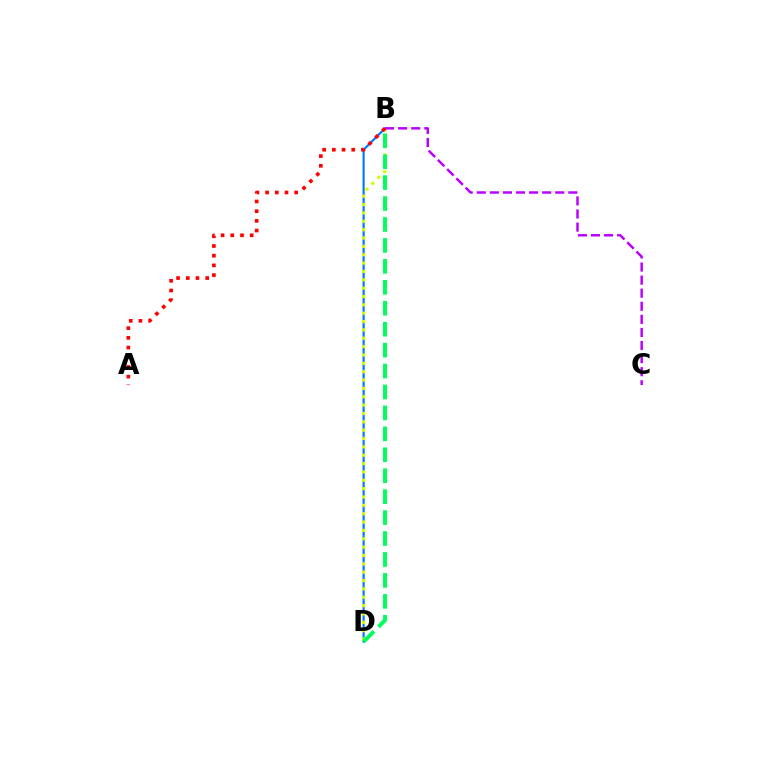{('B', 'D'): [{'color': '#0074ff', 'line_style': 'solid', 'thickness': 1.52}, {'color': '#d1ff00', 'line_style': 'dotted', 'thickness': 2.27}, {'color': '#00ff5c', 'line_style': 'dashed', 'thickness': 2.84}], ('B', 'C'): [{'color': '#b900ff', 'line_style': 'dashed', 'thickness': 1.78}], ('A', 'B'): [{'color': '#ff0000', 'line_style': 'dotted', 'thickness': 2.64}]}